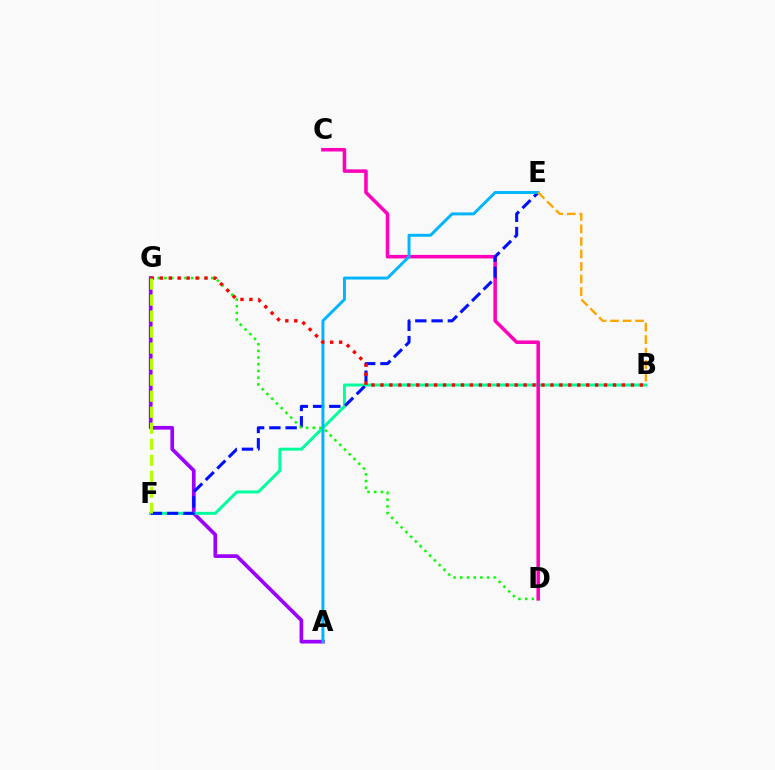{('A', 'G'): [{'color': '#9b00ff', 'line_style': 'solid', 'thickness': 2.65}], ('B', 'F'): [{'color': '#00ff9d', 'line_style': 'solid', 'thickness': 2.14}], ('C', 'D'): [{'color': '#ff00bd', 'line_style': 'solid', 'thickness': 2.54}], ('E', 'F'): [{'color': '#0010ff', 'line_style': 'dashed', 'thickness': 2.21}], ('A', 'E'): [{'color': '#00b5ff', 'line_style': 'solid', 'thickness': 2.12}], ('B', 'E'): [{'color': '#ffa500', 'line_style': 'dashed', 'thickness': 1.7}], ('D', 'G'): [{'color': '#08ff00', 'line_style': 'dotted', 'thickness': 1.82}], ('B', 'G'): [{'color': '#ff0000', 'line_style': 'dotted', 'thickness': 2.43}], ('F', 'G'): [{'color': '#b3ff00', 'line_style': 'dashed', 'thickness': 2.18}]}